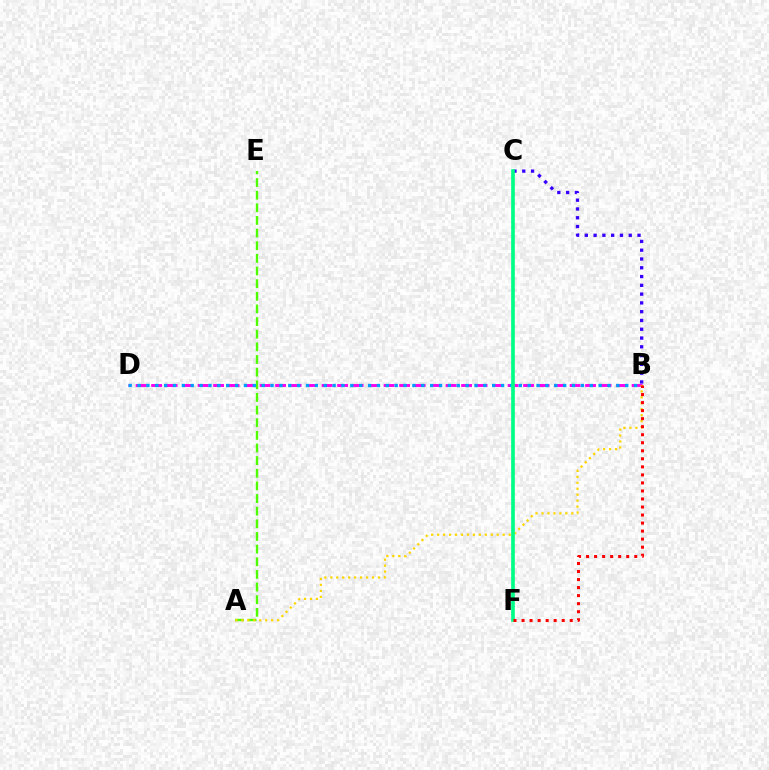{('A', 'E'): [{'color': '#4fff00', 'line_style': 'dashed', 'thickness': 1.72}], ('B', 'D'): [{'color': '#ff00ed', 'line_style': 'dashed', 'thickness': 2.11}, {'color': '#009eff', 'line_style': 'dotted', 'thickness': 2.41}], ('B', 'C'): [{'color': '#3700ff', 'line_style': 'dotted', 'thickness': 2.39}], ('A', 'B'): [{'color': '#ffd500', 'line_style': 'dotted', 'thickness': 1.62}], ('C', 'F'): [{'color': '#00ff86', 'line_style': 'solid', 'thickness': 2.64}], ('B', 'F'): [{'color': '#ff0000', 'line_style': 'dotted', 'thickness': 2.18}]}